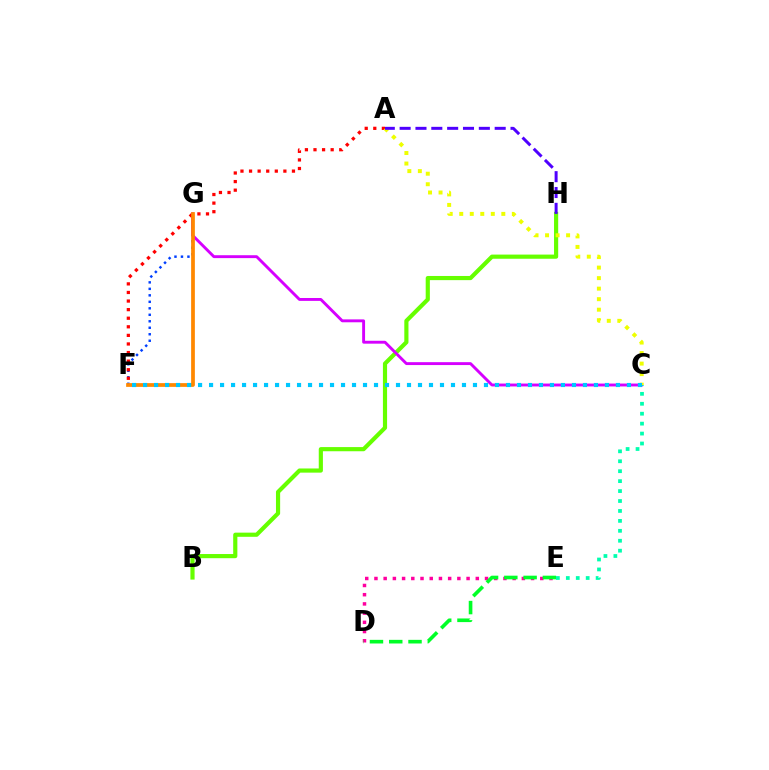{('D', 'E'): [{'color': '#ff00a0', 'line_style': 'dotted', 'thickness': 2.5}, {'color': '#00ff27', 'line_style': 'dashed', 'thickness': 2.62}], ('B', 'H'): [{'color': '#66ff00', 'line_style': 'solid', 'thickness': 3.0}], ('F', 'G'): [{'color': '#003fff', 'line_style': 'dotted', 'thickness': 1.76}, {'color': '#ff8800', 'line_style': 'solid', 'thickness': 2.69}], ('C', 'G'): [{'color': '#d600ff', 'line_style': 'solid', 'thickness': 2.08}], ('C', 'E'): [{'color': '#00ffaf', 'line_style': 'dotted', 'thickness': 2.7}], ('A', 'F'): [{'color': '#ff0000', 'line_style': 'dotted', 'thickness': 2.33}], ('A', 'C'): [{'color': '#eeff00', 'line_style': 'dotted', 'thickness': 2.86}], ('A', 'H'): [{'color': '#4f00ff', 'line_style': 'dashed', 'thickness': 2.15}], ('C', 'F'): [{'color': '#00c7ff', 'line_style': 'dotted', 'thickness': 2.99}]}